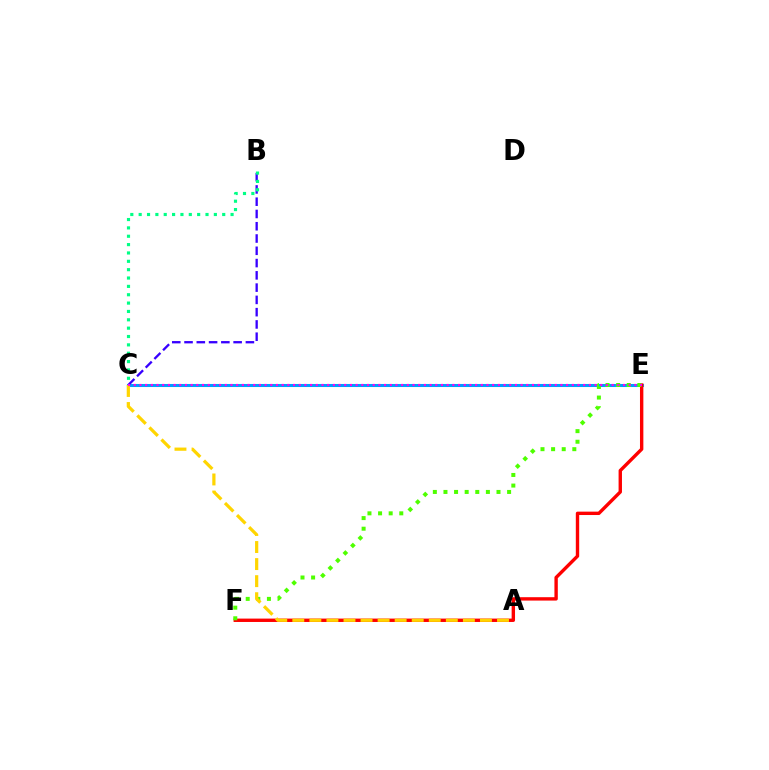{('C', 'E'): [{'color': '#009eff', 'line_style': 'solid', 'thickness': 2.2}, {'color': '#ff00ed', 'line_style': 'dotted', 'thickness': 1.55}], ('B', 'C'): [{'color': '#3700ff', 'line_style': 'dashed', 'thickness': 1.67}, {'color': '#00ff86', 'line_style': 'dotted', 'thickness': 2.27}], ('E', 'F'): [{'color': '#ff0000', 'line_style': 'solid', 'thickness': 2.43}, {'color': '#4fff00', 'line_style': 'dotted', 'thickness': 2.88}], ('A', 'C'): [{'color': '#ffd500', 'line_style': 'dashed', 'thickness': 2.32}]}